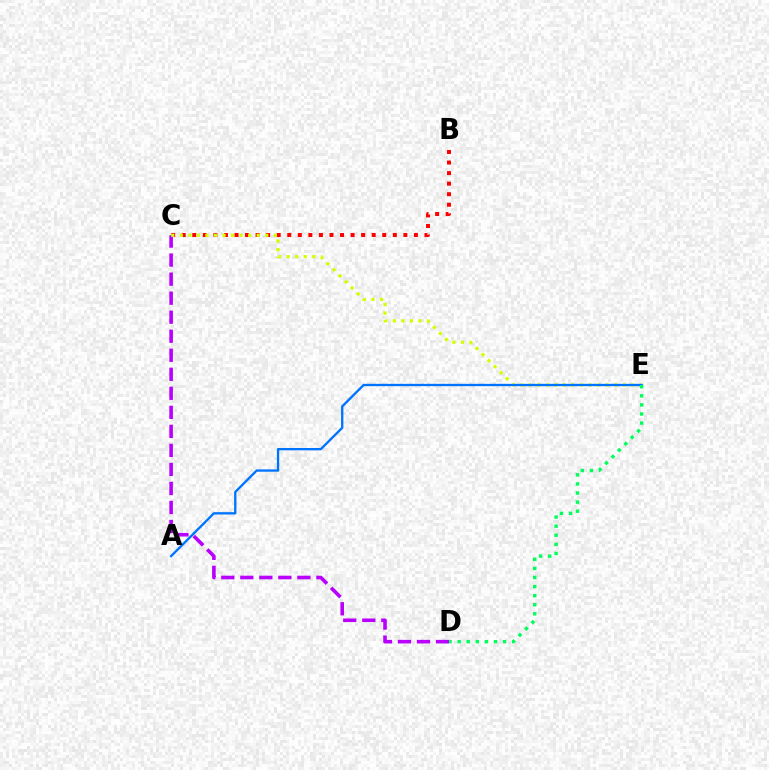{('B', 'C'): [{'color': '#ff0000', 'line_style': 'dotted', 'thickness': 2.87}], ('C', 'D'): [{'color': '#b900ff', 'line_style': 'dashed', 'thickness': 2.58}], ('C', 'E'): [{'color': '#d1ff00', 'line_style': 'dotted', 'thickness': 2.32}], ('A', 'E'): [{'color': '#0074ff', 'line_style': 'solid', 'thickness': 1.68}], ('D', 'E'): [{'color': '#00ff5c', 'line_style': 'dotted', 'thickness': 2.47}]}